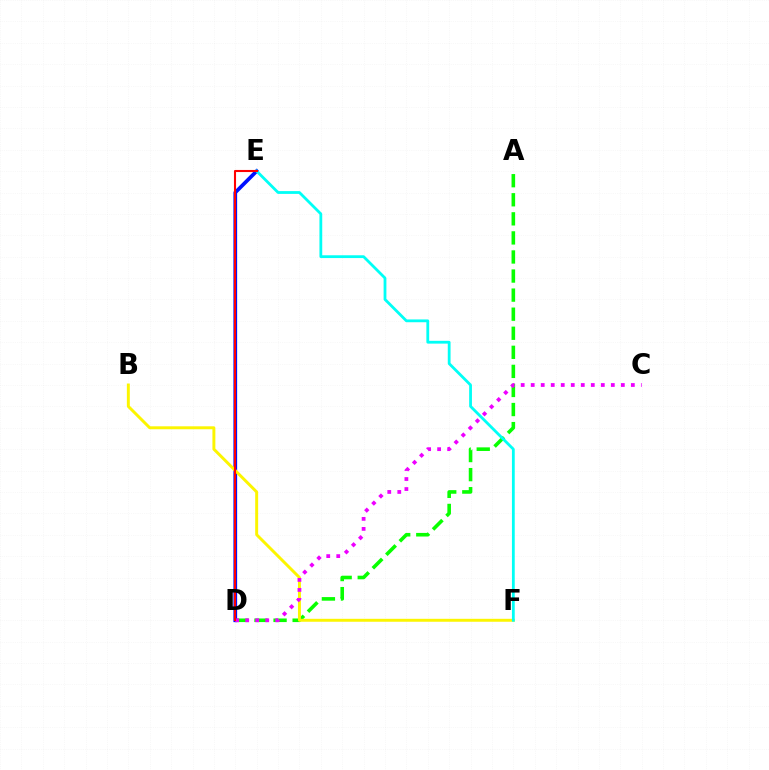{('A', 'D'): [{'color': '#08ff00', 'line_style': 'dashed', 'thickness': 2.59}], ('D', 'E'): [{'color': '#0010ff', 'line_style': 'solid', 'thickness': 2.67}, {'color': '#ff0000', 'line_style': 'solid', 'thickness': 1.51}], ('B', 'F'): [{'color': '#fcf500', 'line_style': 'solid', 'thickness': 2.12}], ('E', 'F'): [{'color': '#00fff6', 'line_style': 'solid', 'thickness': 2.01}], ('C', 'D'): [{'color': '#ee00ff', 'line_style': 'dotted', 'thickness': 2.72}]}